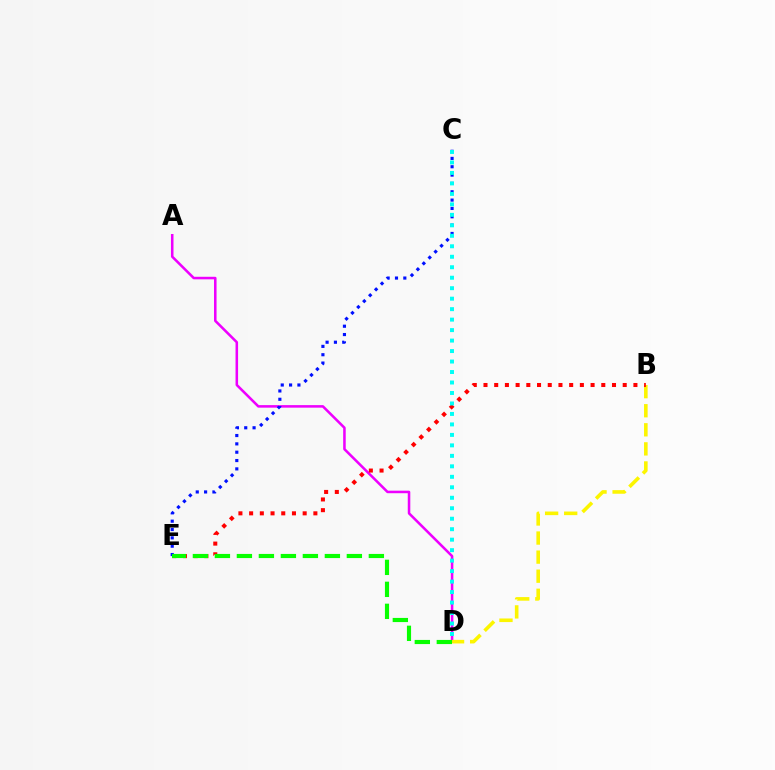{('A', 'D'): [{'color': '#ee00ff', 'line_style': 'solid', 'thickness': 1.83}], ('B', 'D'): [{'color': '#fcf500', 'line_style': 'dashed', 'thickness': 2.59}], ('B', 'E'): [{'color': '#ff0000', 'line_style': 'dotted', 'thickness': 2.91}], ('C', 'E'): [{'color': '#0010ff', 'line_style': 'dotted', 'thickness': 2.27}], ('D', 'E'): [{'color': '#08ff00', 'line_style': 'dashed', 'thickness': 2.99}], ('C', 'D'): [{'color': '#00fff6', 'line_style': 'dotted', 'thickness': 2.85}]}